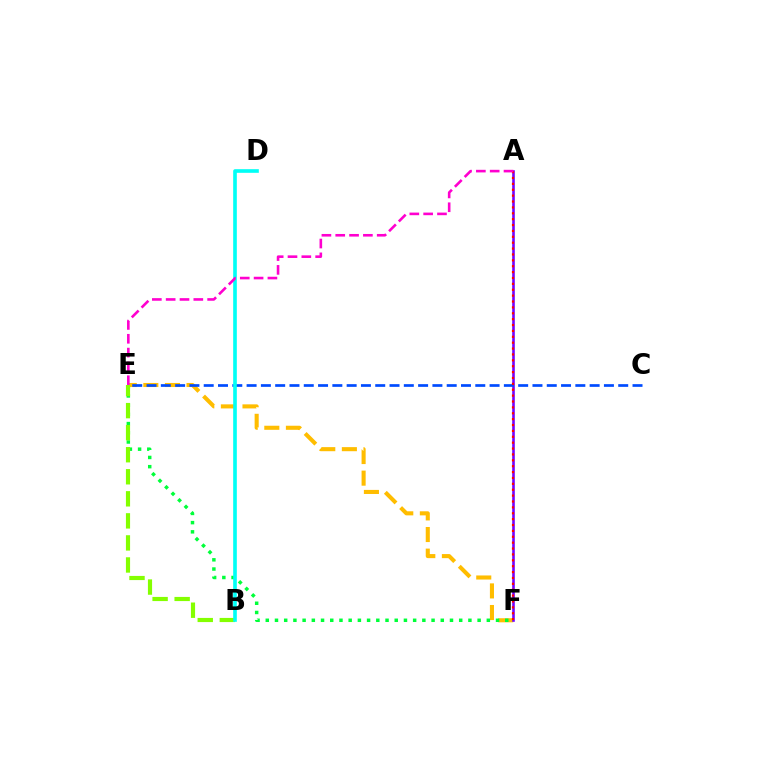{('E', 'F'): [{'color': '#ffbd00', 'line_style': 'dashed', 'thickness': 2.93}, {'color': '#00ff39', 'line_style': 'dotted', 'thickness': 2.5}], ('A', 'F'): [{'color': '#7200ff', 'line_style': 'solid', 'thickness': 1.87}, {'color': '#ff0000', 'line_style': 'dotted', 'thickness': 1.6}], ('C', 'E'): [{'color': '#004bff', 'line_style': 'dashed', 'thickness': 1.94}], ('B', 'E'): [{'color': '#84ff00', 'line_style': 'dashed', 'thickness': 3.0}], ('B', 'D'): [{'color': '#00fff6', 'line_style': 'solid', 'thickness': 2.62}], ('A', 'E'): [{'color': '#ff00cf', 'line_style': 'dashed', 'thickness': 1.88}]}